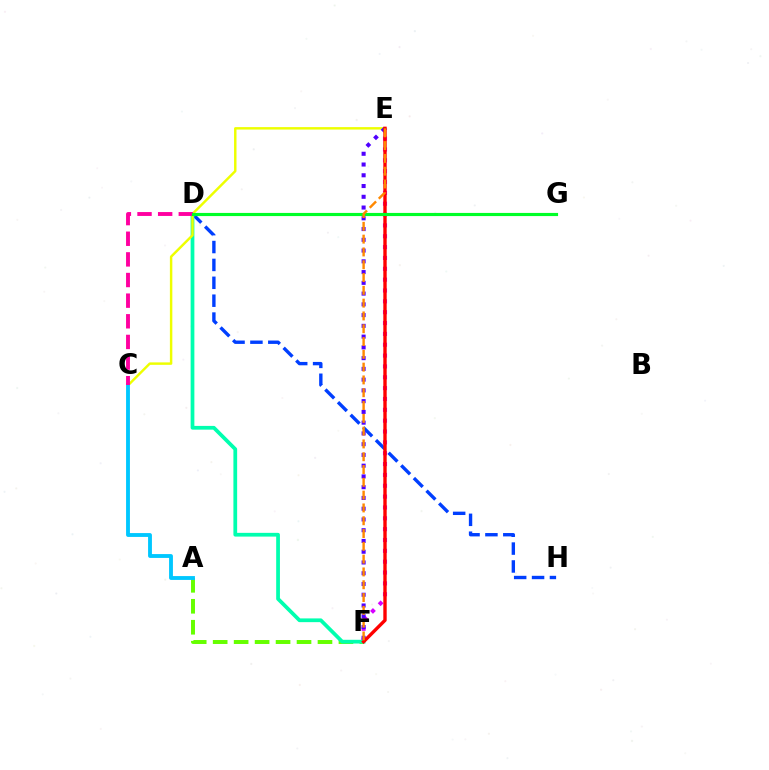{('A', 'F'): [{'color': '#66ff00', 'line_style': 'dashed', 'thickness': 2.85}], ('D', 'H'): [{'color': '#003fff', 'line_style': 'dashed', 'thickness': 2.43}], ('E', 'F'): [{'color': '#d600ff', 'line_style': 'dotted', 'thickness': 2.95}, {'color': '#4f00ff', 'line_style': 'dotted', 'thickness': 2.92}, {'color': '#ff0000', 'line_style': 'solid', 'thickness': 2.43}, {'color': '#ff8800', 'line_style': 'dashed', 'thickness': 1.74}], ('D', 'F'): [{'color': '#00ffaf', 'line_style': 'solid', 'thickness': 2.7}], ('C', 'E'): [{'color': '#eeff00', 'line_style': 'solid', 'thickness': 1.76}], ('A', 'C'): [{'color': '#00c7ff', 'line_style': 'solid', 'thickness': 2.77}], ('C', 'D'): [{'color': '#ff00a0', 'line_style': 'dashed', 'thickness': 2.8}], ('D', 'G'): [{'color': '#00ff27', 'line_style': 'solid', 'thickness': 2.27}]}